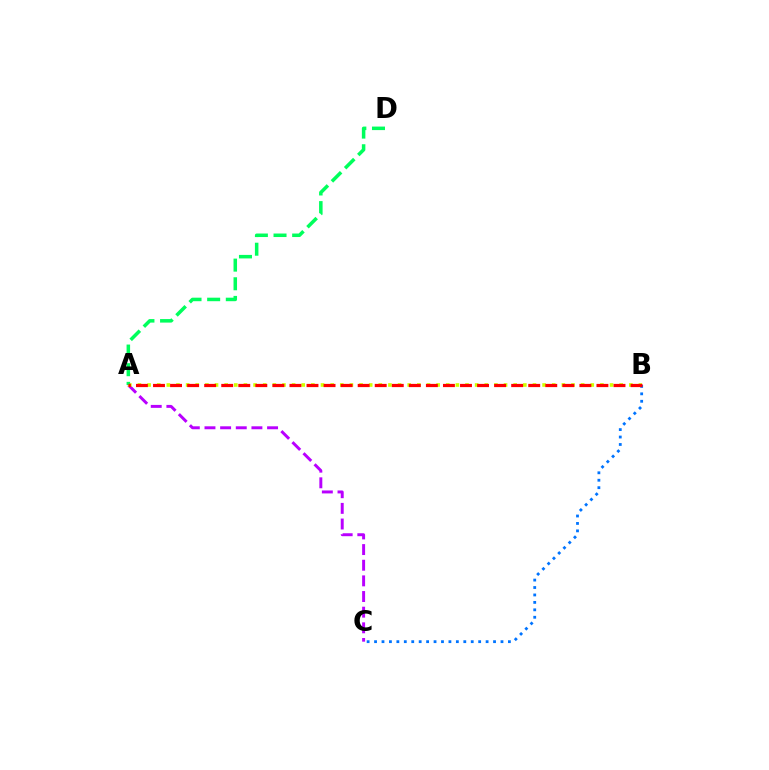{('A', 'C'): [{'color': '#b900ff', 'line_style': 'dashed', 'thickness': 2.13}], ('A', 'B'): [{'color': '#d1ff00', 'line_style': 'dotted', 'thickness': 2.62}, {'color': '#ff0000', 'line_style': 'dashed', 'thickness': 2.32}], ('B', 'C'): [{'color': '#0074ff', 'line_style': 'dotted', 'thickness': 2.02}], ('A', 'D'): [{'color': '#00ff5c', 'line_style': 'dashed', 'thickness': 2.53}]}